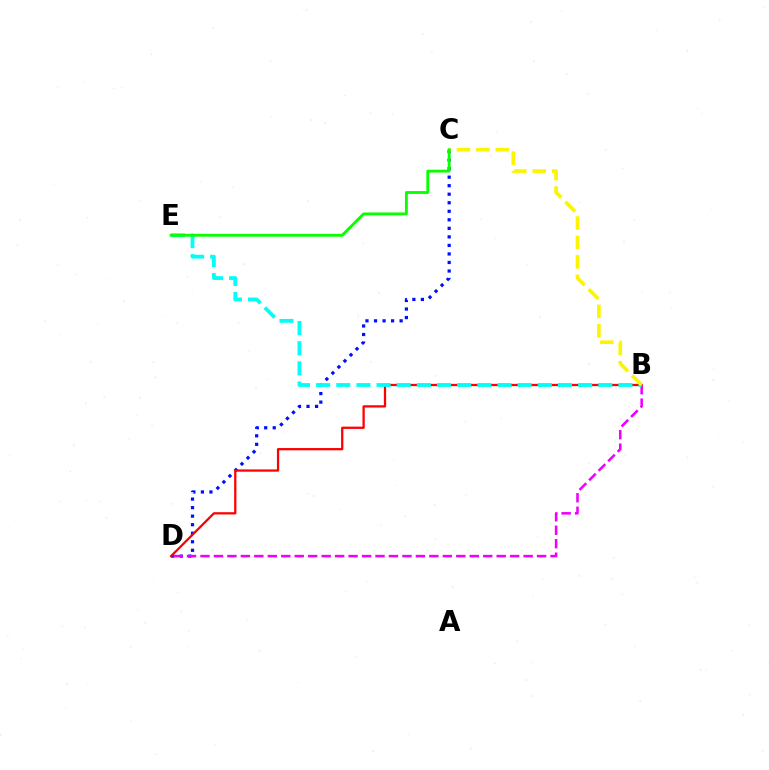{('C', 'D'): [{'color': '#0010ff', 'line_style': 'dotted', 'thickness': 2.32}], ('B', 'D'): [{'color': '#ee00ff', 'line_style': 'dashed', 'thickness': 1.83}, {'color': '#ff0000', 'line_style': 'solid', 'thickness': 1.63}], ('B', 'E'): [{'color': '#00fff6', 'line_style': 'dashed', 'thickness': 2.74}], ('B', 'C'): [{'color': '#fcf500', 'line_style': 'dashed', 'thickness': 2.64}], ('C', 'E'): [{'color': '#08ff00', 'line_style': 'solid', 'thickness': 2.05}]}